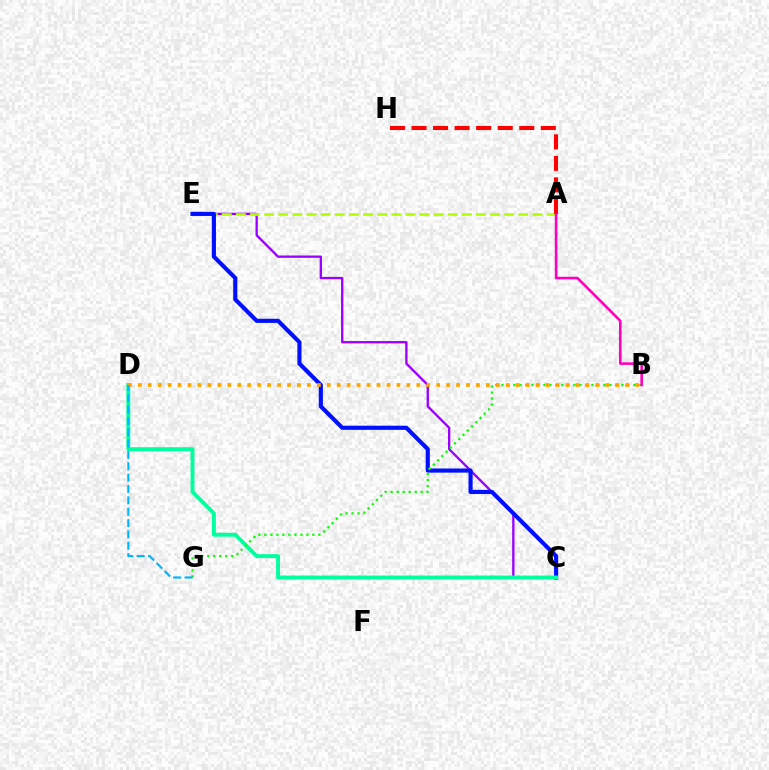{('C', 'E'): [{'color': '#9b00ff', 'line_style': 'solid', 'thickness': 1.68}, {'color': '#0010ff', 'line_style': 'solid', 'thickness': 2.98}], ('A', 'E'): [{'color': '#b3ff00', 'line_style': 'dashed', 'thickness': 1.92}], ('A', 'H'): [{'color': '#ff0000', 'line_style': 'dashed', 'thickness': 2.93}], ('C', 'D'): [{'color': '#00ff9d', 'line_style': 'solid', 'thickness': 2.81}], ('B', 'G'): [{'color': '#08ff00', 'line_style': 'dotted', 'thickness': 1.63}], ('A', 'B'): [{'color': '#ff00bd', 'line_style': 'solid', 'thickness': 1.88}], ('B', 'D'): [{'color': '#ffa500', 'line_style': 'dotted', 'thickness': 2.7}], ('D', 'G'): [{'color': '#00b5ff', 'line_style': 'dashed', 'thickness': 1.54}]}